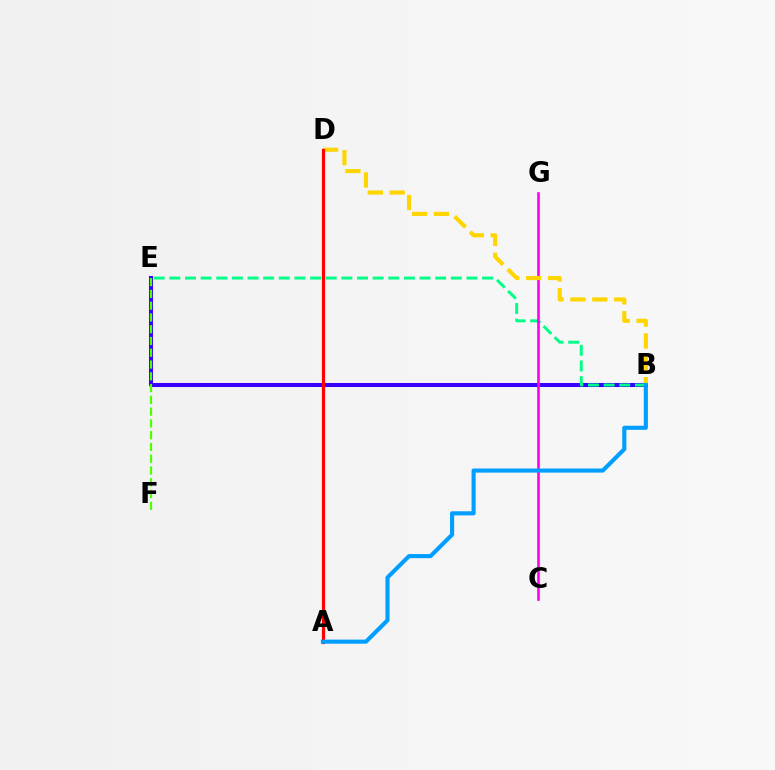{('B', 'E'): [{'color': '#3700ff', 'line_style': 'solid', 'thickness': 2.91}, {'color': '#00ff86', 'line_style': 'dashed', 'thickness': 2.12}], ('C', 'G'): [{'color': '#ff00ed', 'line_style': 'solid', 'thickness': 1.89}], ('B', 'D'): [{'color': '#ffd500', 'line_style': 'dashed', 'thickness': 2.97}], ('A', 'D'): [{'color': '#ff0000', 'line_style': 'solid', 'thickness': 2.31}], ('A', 'B'): [{'color': '#009eff', 'line_style': 'solid', 'thickness': 2.95}], ('E', 'F'): [{'color': '#4fff00', 'line_style': 'dashed', 'thickness': 1.6}]}